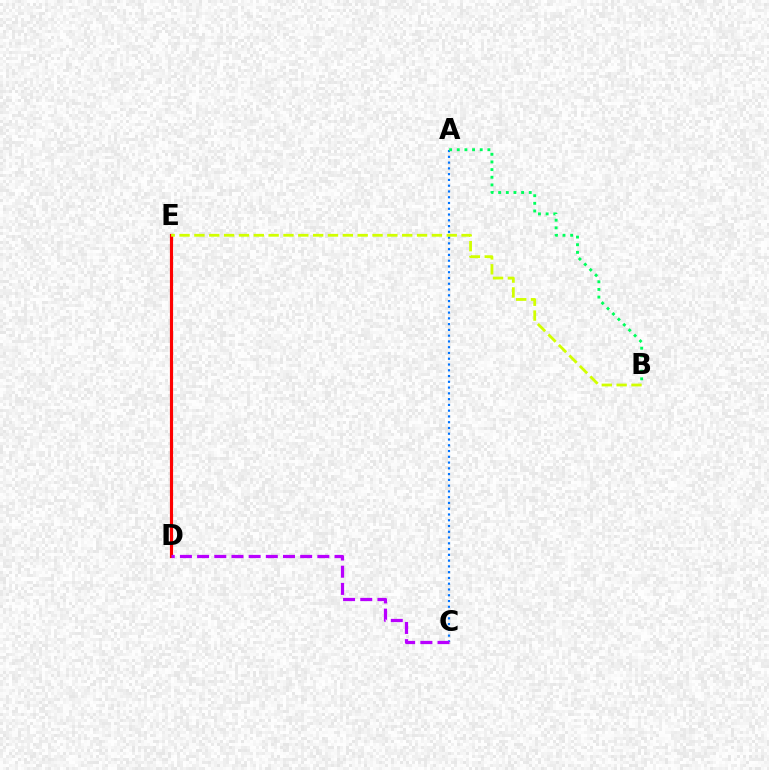{('A', 'C'): [{'color': '#0074ff', 'line_style': 'dotted', 'thickness': 1.57}], ('A', 'B'): [{'color': '#00ff5c', 'line_style': 'dotted', 'thickness': 2.08}], ('D', 'E'): [{'color': '#ff0000', 'line_style': 'solid', 'thickness': 2.27}], ('B', 'E'): [{'color': '#d1ff00', 'line_style': 'dashed', 'thickness': 2.02}], ('C', 'D'): [{'color': '#b900ff', 'line_style': 'dashed', 'thickness': 2.33}]}